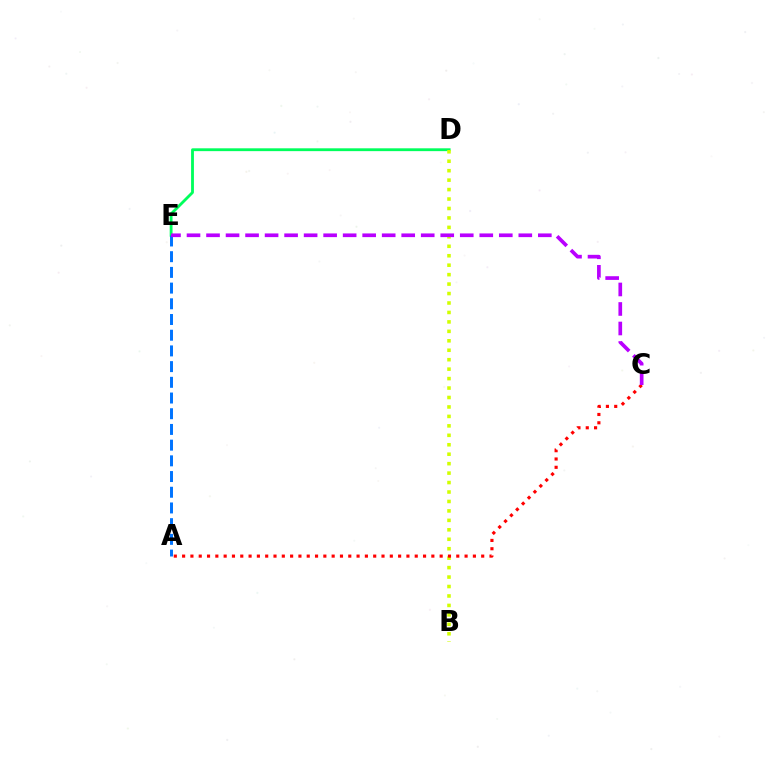{('D', 'E'): [{'color': '#00ff5c', 'line_style': 'solid', 'thickness': 2.04}], ('A', 'E'): [{'color': '#0074ff', 'line_style': 'dashed', 'thickness': 2.13}], ('B', 'D'): [{'color': '#d1ff00', 'line_style': 'dotted', 'thickness': 2.57}], ('A', 'C'): [{'color': '#ff0000', 'line_style': 'dotted', 'thickness': 2.26}], ('C', 'E'): [{'color': '#b900ff', 'line_style': 'dashed', 'thickness': 2.65}]}